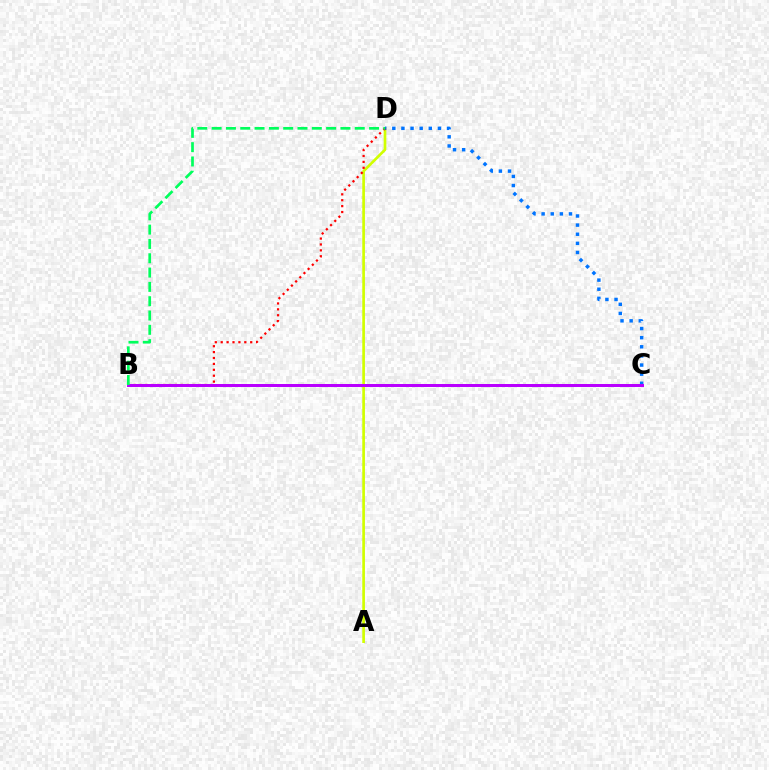{('A', 'D'): [{'color': '#d1ff00', 'line_style': 'solid', 'thickness': 1.93}], ('C', 'D'): [{'color': '#0074ff', 'line_style': 'dotted', 'thickness': 2.48}], ('B', 'D'): [{'color': '#ff0000', 'line_style': 'dotted', 'thickness': 1.6}, {'color': '#00ff5c', 'line_style': 'dashed', 'thickness': 1.94}], ('B', 'C'): [{'color': '#b900ff', 'line_style': 'solid', 'thickness': 2.16}]}